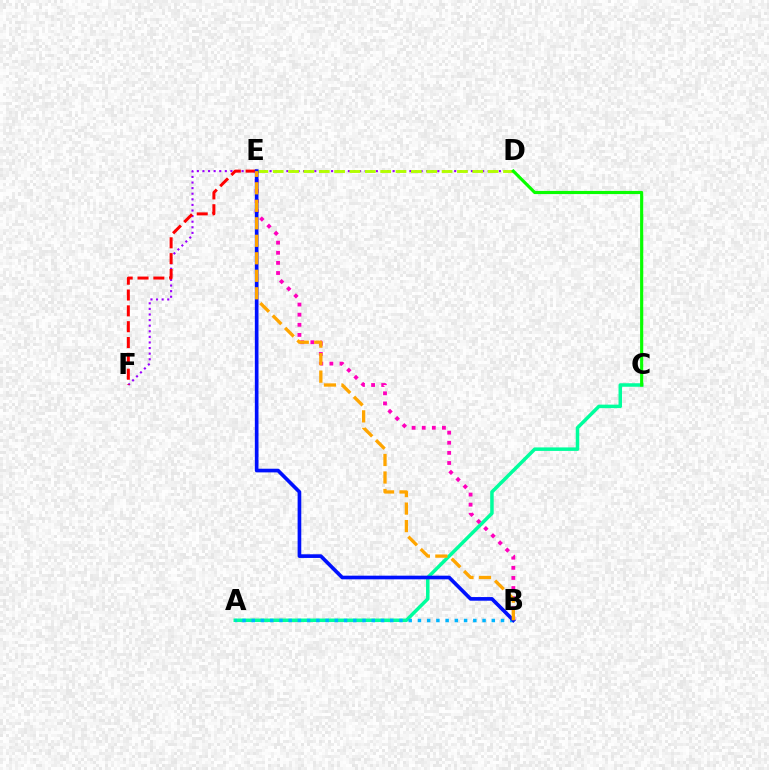{('A', 'C'): [{'color': '#00ff9d', 'line_style': 'solid', 'thickness': 2.52}], ('D', 'F'): [{'color': '#9b00ff', 'line_style': 'dotted', 'thickness': 1.52}], ('A', 'B'): [{'color': '#00b5ff', 'line_style': 'dotted', 'thickness': 2.51}], ('E', 'F'): [{'color': '#ff0000', 'line_style': 'dashed', 'thickness': 2.15}], ('D', 'E'): [{'color': '#b3ff00', 'line_style': 'dashed', 'thickness': 2.09}], ('C', 'D'): [{'color': '#08ff00', 'line_style': 'solid', 'thickness': 2.27}], ('B', 'E'): [{'color': '#ff00bd', 'line_style': 'dotted', 'thickness': 2.75}, {'color': '#0010ff', 'line_style': 'solid', 'thickness': 2.63}, {'color': '#ffa500', 'line_style': 'dashed', 'thickness': 2.38}]}